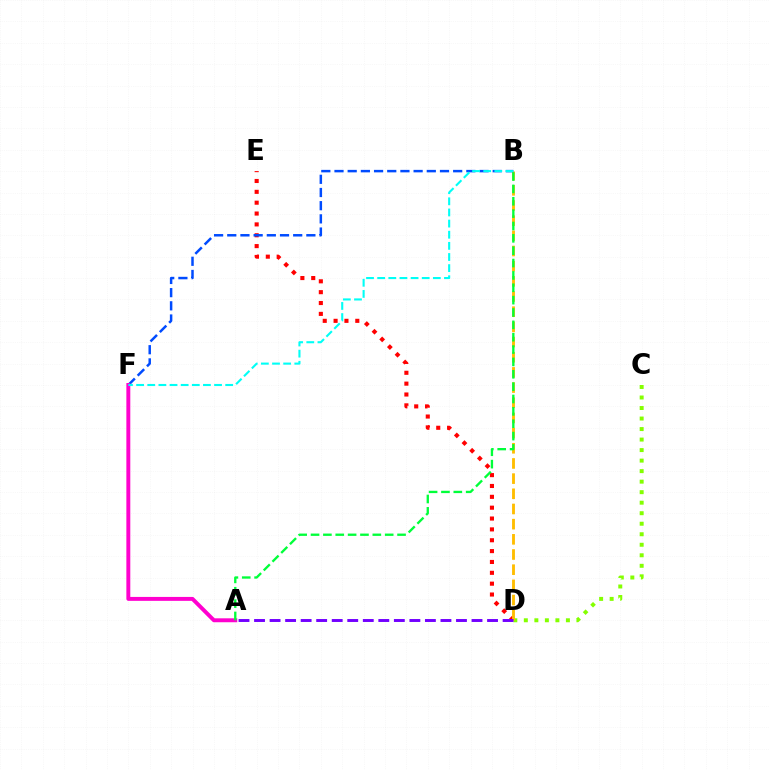{('D', 'E'): [{'color': '#ff0000', 'line_style': 'dotted', 'thickness': 2.95}], ('C', 'D'): [{'color': '#84ff00', 'line_style': 'dotted', 'thickness': 2.86}], ('B', 'D'): [{'color': '#ffbd00', 'line_style': 'dashed', 'thickness': 2.06}], ('B', 'F'): [{'color': '#004bff', 'line_style': 'dashed', 'thickness': 1.79}, {'color': '#00fff6', 'line_style': 'dashed', 'thickness': 1.51}], ('A', 'F'): [{'color': '#ff00cf', 'line_style': 'solid', 'thickness': 2.83}], ('A', 'D'): [{'color': '#7200ff', 'line_style': 'dashed', 'thickness': 2.11}], ('A', 'B'): [{'color': '#00ff39', 'line_style': 'dashed', 'thickness': 1.68}]}